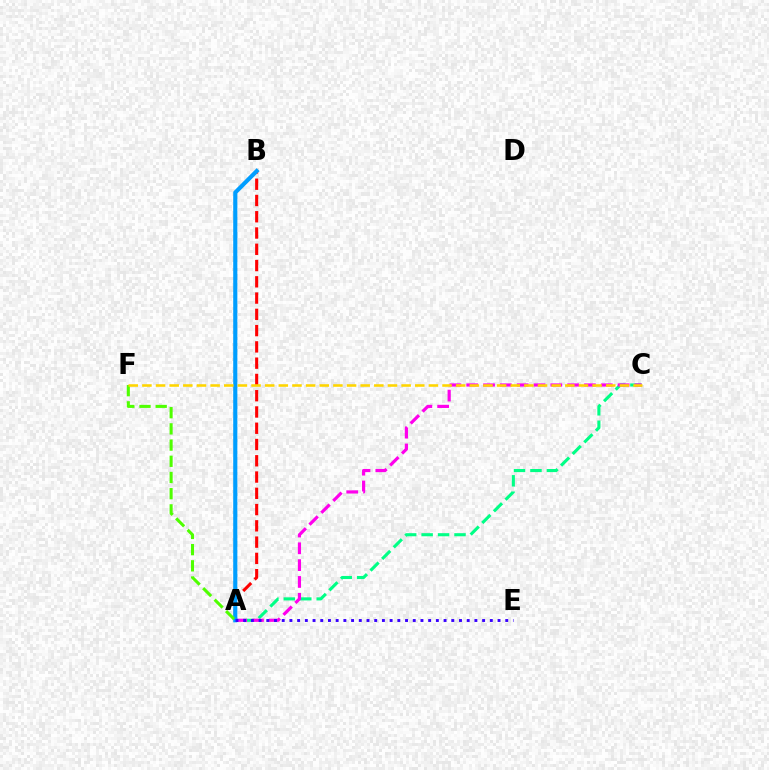{('A', 'C'): [{'color': '#00ff86', 'line_style': 'dashed', 'thickness': 2.23}, {'color': '#ff00ed', 'line_style': 'dashed', 'thickness': 2.29}], ('A', 'B'): [{'color': '#ff0000', 'line_style': 'dashed', 'thickness': 2.21}, {'color': '#009eff', 'line_style': 'solid', 'thickness': 2.97}], ('A', 'F'): [{'color': '#4fff00', 'line_style': 'dashed', 'thickness': 2.2}], ('C', 'F'): [{'color': '#ffd500', 'line_style': 'dashed', 'thickness': 1.85}], ('A', 'E'): [{'color': '#3700ff', 'line_style': 'dotted', 'thickness': 2.09}]}